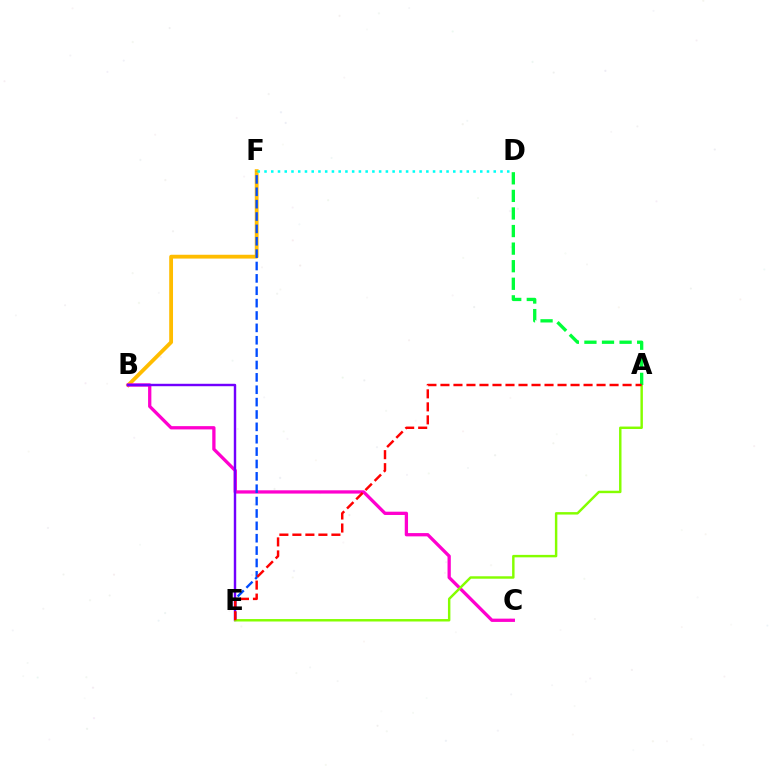{('B', 'F'): [{'color': '#ffbd00', 'line_style': 'solid', 'thickness': 2.75}], ('B', 'C'): [{'color': '#ff00cf', 'line_style': 'solid', 'thickness': 2.36}], ('E', 'F'): [{'color': '#004bff', 'line_style': 'dashed', 'thickness': 1.68}], ('B', 'E'): [{'color': '#7200ff', 'line_style': 'solid', 'thickness': 1.75}], ('D', 'F'): [{'color': '#00fff6', 'line_style': 'dotted', 'thickness': 1.83}], ('A', 'E'): [{'color': '#84ff00', 'line_style': 'solid', 'thickness': 1.76}, {'color': '#ff0000', 'line_style': 'dashed', 'thickness': 1.77}], ('A', 'D'): [{'color': '#00ff39', 'line_style': 'dashed', 'thickness': 2.39}]}